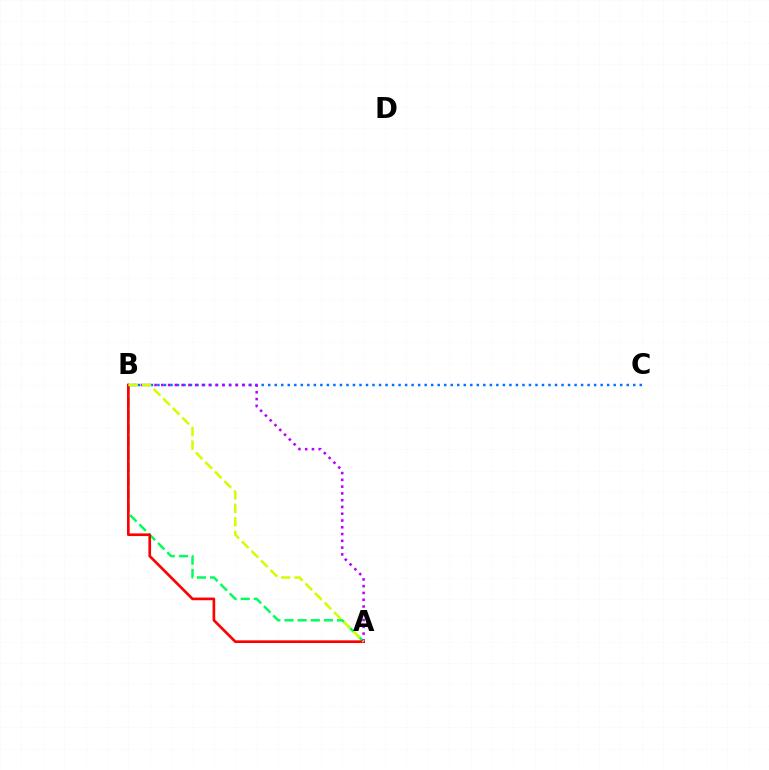{('A', 'B'): [{'color': '#00ff5c', 'line_style': 'dashed', 'thickness': 1.79}, {'color': '#ff0000', 'line_style': 'solid', 'thickness': 1.92}, {'color': '#b900ff', 'line_style': 'dotted', 'thickness': 1.84}, {'color': '#d1ff00', 'line_style': 'dashed', 'thickness': 1.83}], ('B', 'C'): [{'color': '#0074ff', 'line_style': 'dotted', 'thickness': 1.77}]}